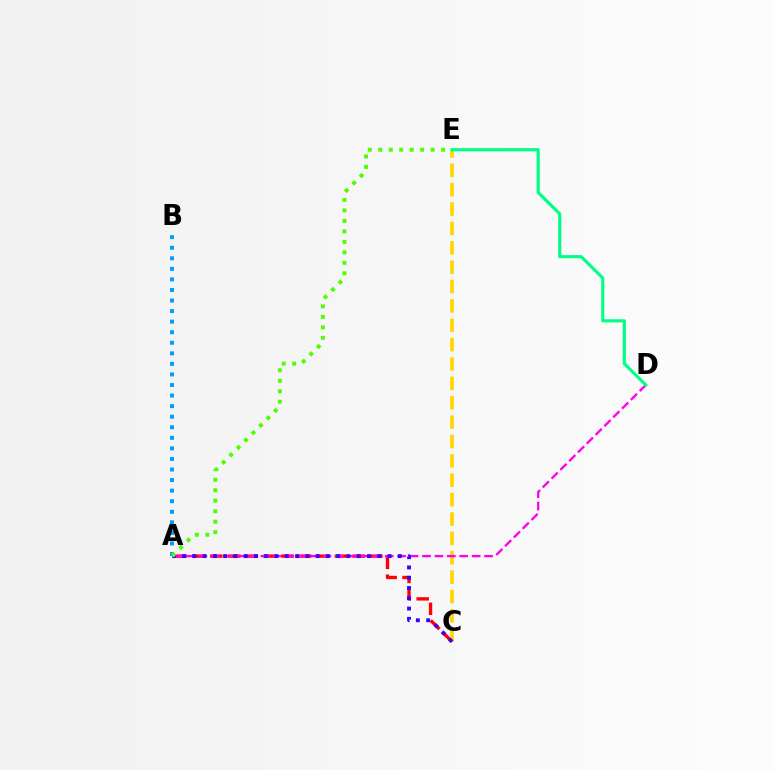{('A', 'C'): [{'color': '#ff0000', 'line_style': 'dashed', 'thickness': 2.42}, {'color': '#3700ff', 'line_style': 'dotted', 'thickness': 2.79}], ('C', 'E'): [{'color': '#ffd500', 'line_style': 'dashed', 'thickness': 2.63}], ('A', 'B'): [{'color': '#009eff', 'line_style': 'dotted', 'thickness': 2.87}], ('A', 'D'): [{'color': '#ff00ed', 'line_style': 'dashed', 'thickness': 1.69}], ('A', 'E'): [{'color': '#4fff00', 'line_style': 'dotted', 'thickness': 2.85}], ('D', 'E'): [{'color': '#00ff86', 'line_style': 'solid', 'thickness': 2.26}]}